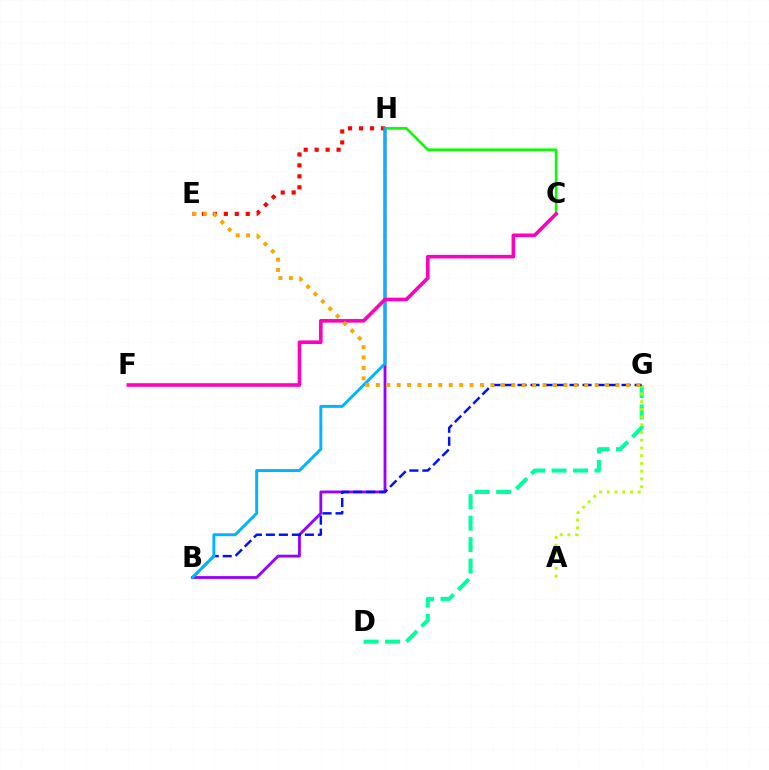{('D', 'G'): [{'color': '#00ff9d', 'line_style': 'dashed', 'thickness': 2.91}], ('B', 'H'): [{'color': '#9b00ff', 'line_style': 'solid', 'thickness': 2.05}, {'color': '#00b5ff', 'line_style': 'solid', 'thickness': 2.12}], ('E', 'H'): [{'color': '#ff0000', 'line_style': 'dotted', 'thickness': 2.98}], ('A', 'G'): [{'color': '#b3ff00', 'line_style': 'dotted', 'thickness': 2.1}], ('C', 'H'): [{'color': '#08ff00', 'line_style': 'solid', 'thickness': 1.89}], ('B', 'G'): [{'color': '#0010ff', 'line_style': 'dashed', 'thickness': 1.77}], ('C', 'F'): [{'color': '#ff00bd', 'line_style': 'solid', 'thickness': 2.59}], ('E', 'G'): [{'color': '#ffa500', 'line_style': 'dotted', 'thickness': 2.83}]}